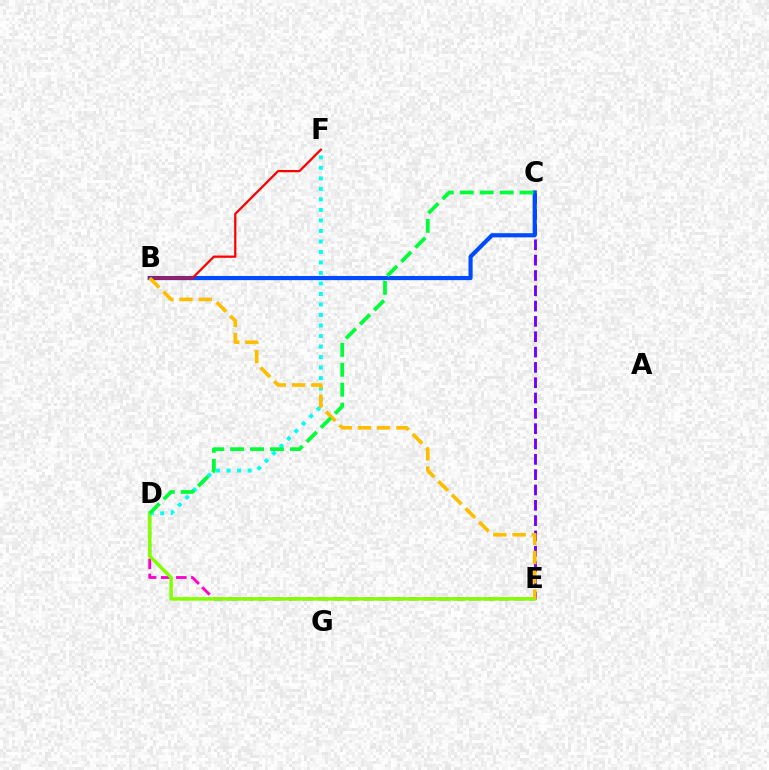{('C', 'E'): [{'color': '#7200ff', 'line_style': 'dashed', 'thickness': 2.08}], ('B', 'C'): [{'color': '#004bff', 'line_style': 'solid', 'thickness': 2.99}], ('B', 'F'): [{'color': '#ff0000', 'line_style': 'solid', 'thickness': 1.62}], ('D', 'E'): [{'color': '#ff00cf', 'line_style': 'dashed', 'thickness': 2.05}, {'color': '#84ff00', 'line_style': 'solid', 'thickness': 2.52}], ('D', 'F'): [{'color': '#00fff6', 'line_style': 'dotted', 'thickness': 2.86}], ('B', 'E'): [{'color': '#ffbd00', 'line_style': 'dashed', 'thickness': 2.61}], ('C', 'D'): [{'color': '#00ff39', 'line_style': 'dashed', 'thickness': 2.71}]}